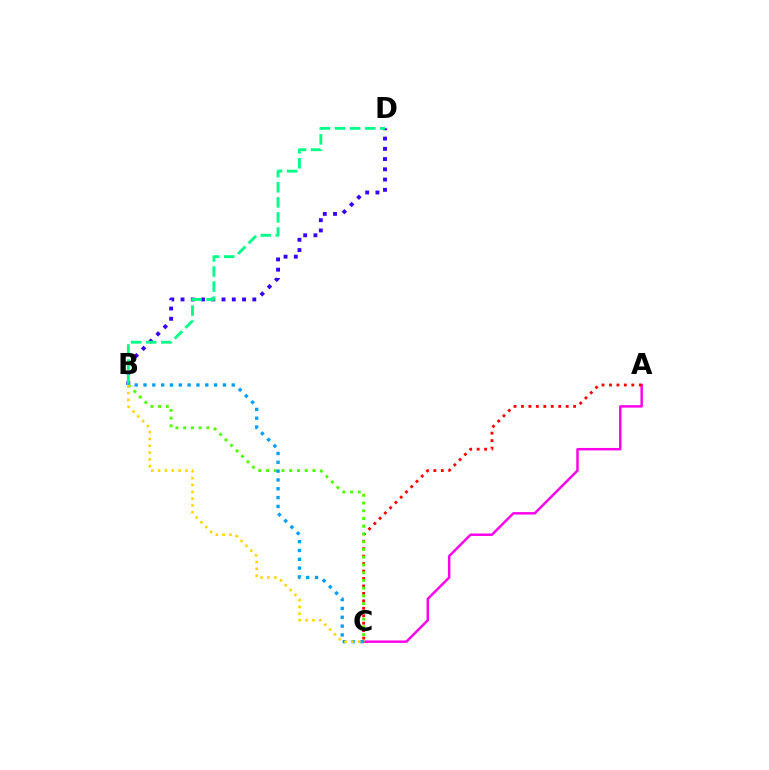{('A', 'C'): [{'color': '#ff00ed', 'line_style': 'solid', 'thickness': 1.78}, {'color': '#ff0000', 'line_style': 'dotted', 'thickness': 2.02}], ('B', 'D'): [{'color': '#3700ff', 'line_style': 'dotted', 'thickness': 2.79}, {'color': '#00ff86', 'line_style': 'dashed', 'thickness': 2.05}], ('B', 'C'): [{'color': '#4fff00', 'line_style': 'dotted', 'thickness': 2.1}, {'color': '#009eff', 'line_style': 'dotted', 'thickness': 2.4}, {'color': '#ffd500', 'line_style': 'dotted', 'thickness': 1.86}]}